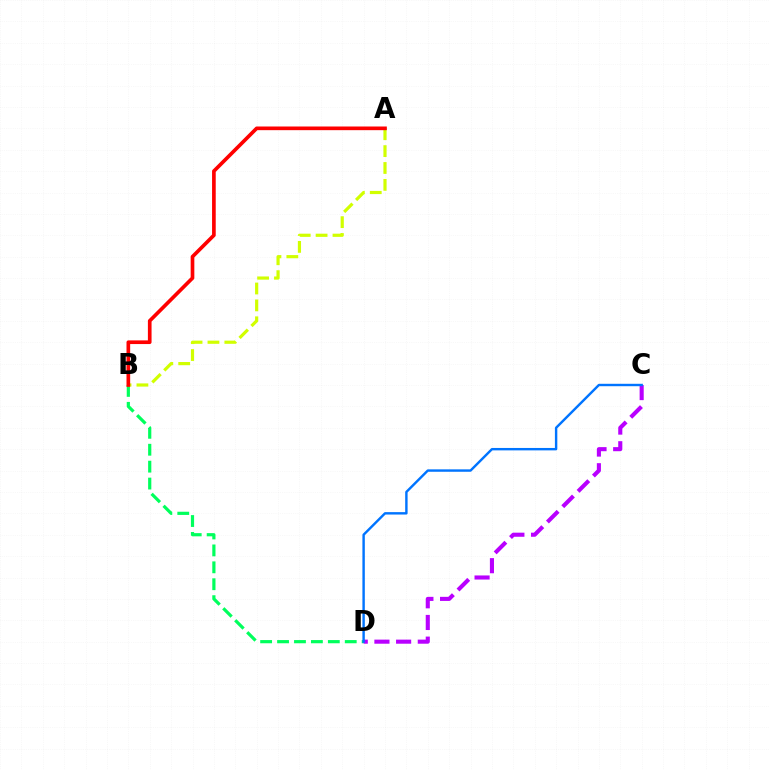{('B', 'D'): [{'color': '#00ff5c', 'line_style': 'dashed', 'thickness': 2.3}], ('A', 'B'): [{'color': '#d1ff00', 'line_style': 'dashed', 'thickness': 2.29}, {'color': '#ff0000', 'line_style': 'solid', 'thickness': 2.64}], ('C', 'D'): [{'color': '#b900ff', 'line_style': 'dashed', 'thickness': 2.95}, {'color': '#0074ff', 'line_style': 'solid', 'thickness': 1.74}]}